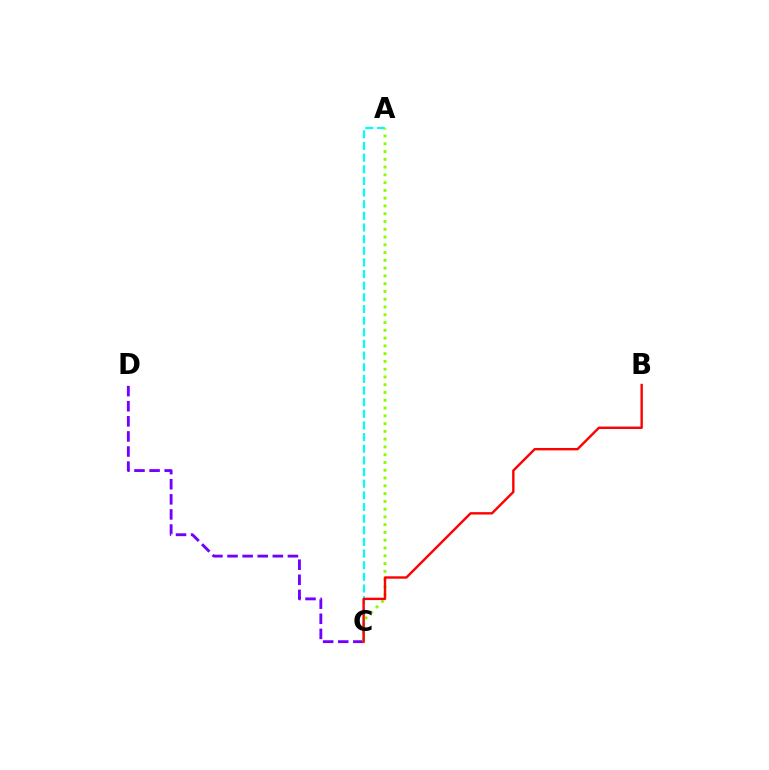{('C', 'D'): [{'color': '#7200ff', 'line_style': 'dashed', 'thickness': 2.05}], ('A', 'C'): [{'color': '#00fff6', 'line_style': 'dashed', 'thickness': 1.58}, {'color': '#84ff00', 'line_style': 'dotted', 'thickness': 2.11}], ('B', 'C'): [{'color': '#ff0000', 'line_style': 'solid', 'thickness': 1.72}]}